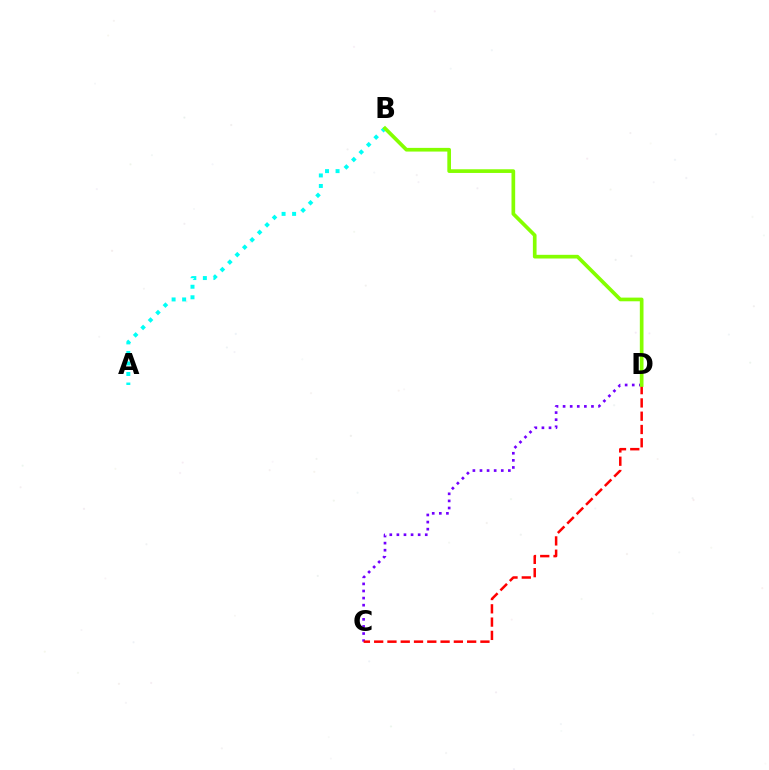{('A', 'B'): [{'color': '#00fff6', 'line_style': 'dotted', 'thickness': 2.86}], ('C', 'D'): [{'color': '#7200ff', 'line_style': 'dotted', 'thickness': 1.93}, {'color': '#ff0000', 'line_style': 'dashed', 'thickness': 1.8}], ('B', 'D'): [{'color': '#84ff00', 'line_style': 'solid', 'thickness': 2.65}]}